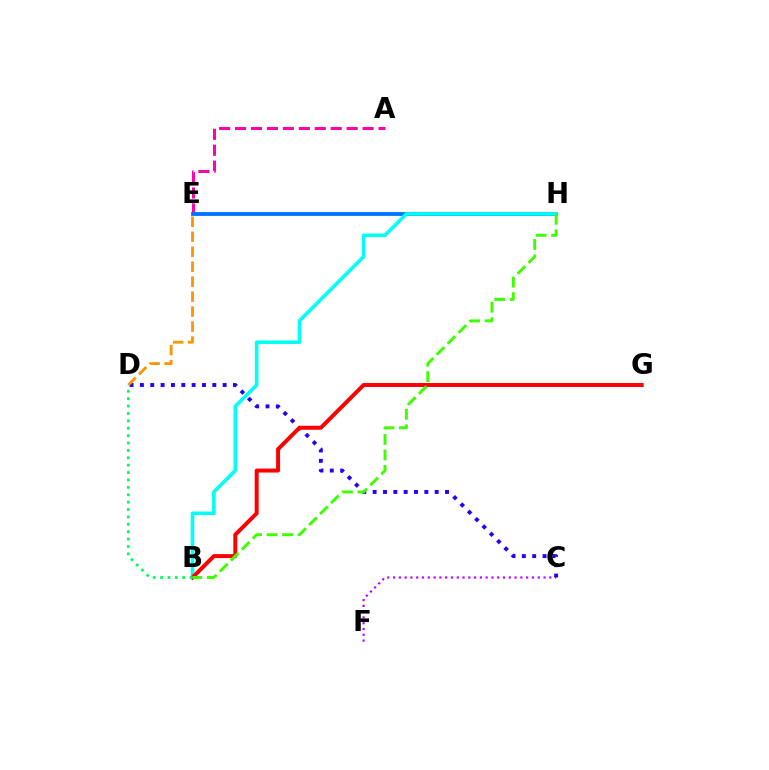{('C', 'F'): [{'color': '#b900ff', 'line_style': 'dotted', 'thickness': 1.57}], ('C', 'D'): [{'color': '#2500ff', 'line_style': 'dotted', 'thickness': 2.81}], ('A', 'E'): [{'color': '#ff00ac', 'line_style': 'dashed', 'thickness': 2.17}], ('E', 'H'): [{'color': '#d1ff00', 'line_style': 'dotted', 'thickness': 1.55}, {'color': '#0074ff', 'line_style': 'solid', 'thickness': 2.76}], ('D', 'E'): [{'color': '#ff9400', 'line_style': 'dashed', 'thickness': 2.03}], ('B', 'H'): [{'color': '#00fff6', 'line_style': 'solid', 'thickness': 2.57}, {'color': '#3dff00', 'line_style': 'dashed', 'thickness': 2.11}], ('B', 'G'): [{'color': '#ff0000', 'line_style': 'solid', 'thickness': 2.86}], ('B', 'D'): [{'color': '#00ff5c', 'line_style': 'dotted', 'thickness': 2.01}]}